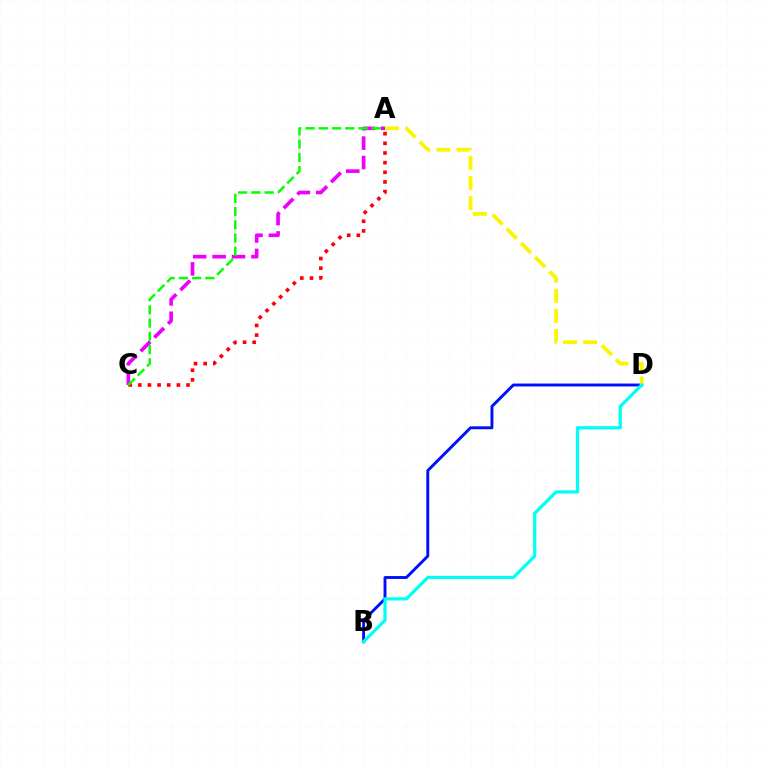{('A', 'C'): [{'color': '#ee00ff', 'line_style': 'dashed', 'thickness': 2.64}, {'color': '#ff0000', 'line_style': 'dotted', 'thickness': 2.62}, {'color': '#08ff00', 'line_style': 'dashed', 'thickness': 1.8}], ('B', 'D'): [{'color': '#0010ff', 'line_style': 'solid', 'thickness': 2.1}, {'color': '#00fff6', 'line_style': 'solid', 'thickness': 2.34}], ('A', 'D'): [{'color': '#fcf500', 'line_style': 'dashed', 'thickness': 2.73}]}